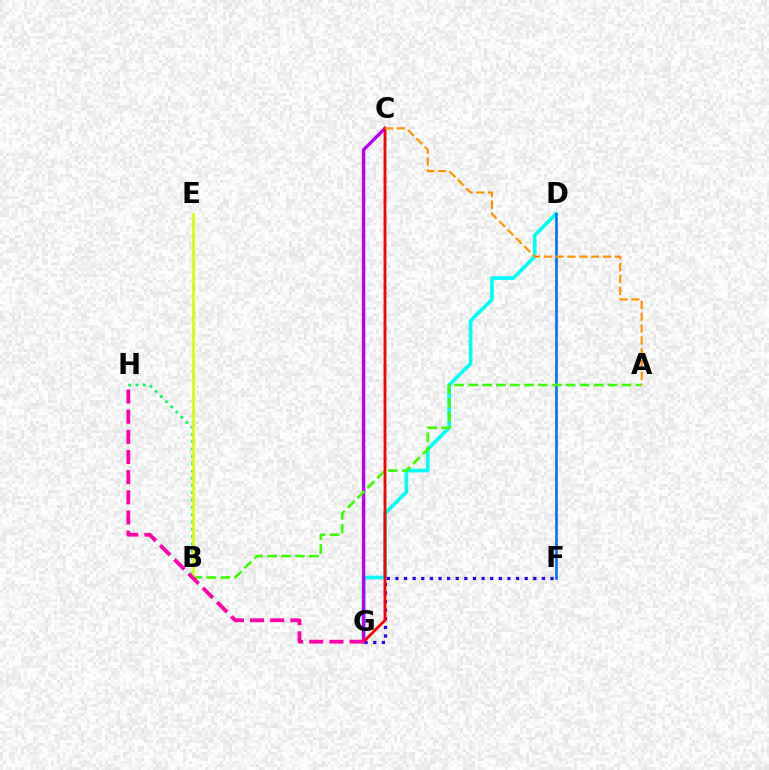{('D', 'G'): [{'color': '#00fff6', 'line_style': 'solid', 'thickness': 2.65}], ('C', 'G'): [{'color': '#b900ff', 'line_style': 'solid', 'thickness': 2.42}, {'color': '#ff0000', 'line_style': 'solid', 'thickness': 2.06}], ('D', 'F'): [{'color': '#0074ff', 'line_style': 'solid', 'thickness': 1.94}], ('A', 'B'): [{'color': '#3dff00', 'line_style': 'dashed', 'thickness': 1.89}], ('F', 'G'): [{'color': '#2500ff', 'line_style': 'dotted', 'thickness': 2.34}], ('B', 'H'): [{'color': '#00ff5c', 'line_style': 'dotted', 'thickness': 1.98}], ('B', 'E'): [{'color': '#d1ff00', 'line_style': 'solid', 'thickness': 1.9}], ('G', 'H'): [{'color': '#ff00ac', 'line_style': 'dashed', 'thickness': 2.74}], ('A', 'C'): [{'color': '#ff9400', 'line_style': 'dashed', 'thickness': 1.61}]}